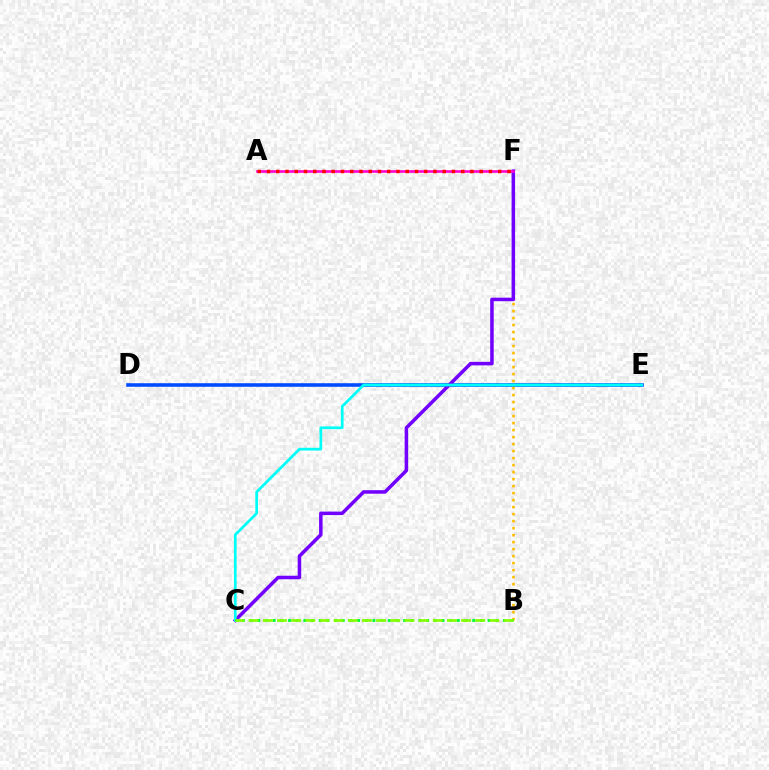{('D', 'E'): [{'color': '#004bff', 'line_style': 'solid', 'thickness': 2.58}], ('B', 'F'): [{'color': '#ffbd00', 'line_style': 'dotted', 'thickness': 1.9}], ('C', 'F'): [{'color': '#7200ff', 'line_style': 'solid', 'thickness': 2.53}], ('C', 'E'): [{'color': '#00fff6', 'line_style': 'solid', 'thickness': 1.96}], ('A', 'F'): [{'color': '#ff00cf', 'line_style': 'solid', 'thickness': 1.87}, {'color': '#ff0000', 'line_style': 'dotted', 'thickness': 2.51}], ('B', 'C'): [{'color': '#00ff39', 'line_style': 'dotted', 'thickness': 2.09}, {'color': '#84ff00', 'line_style': 'dashed', 'thickness': 1.92}]}